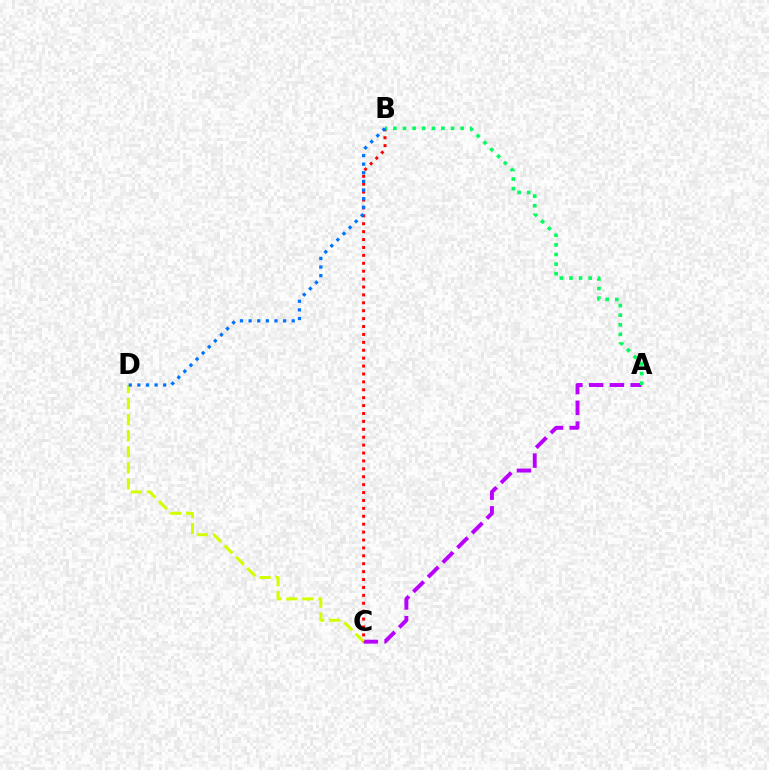{('A', 'C'): [{'color': '#b900ff', 'line_style': 'dashed', 'thickness': 2.82}], ('C', 'D'): [{'color': '#d1ff00', 'line_style': 'dashed', 'thickness': 2.18}], ('B', 'C'): [{'color': '#ff0000', 'line_style': 'dotted', 'thickness': 2.15}], ('A', 'B'): [{'color': '#00ff5c', 'line_style': 'dotted', 'thickness': 2.61}], ('B', 'D'): [{'color': '#0074ff', 'line_style': 'dotted', 'thickness': 2.34}]}